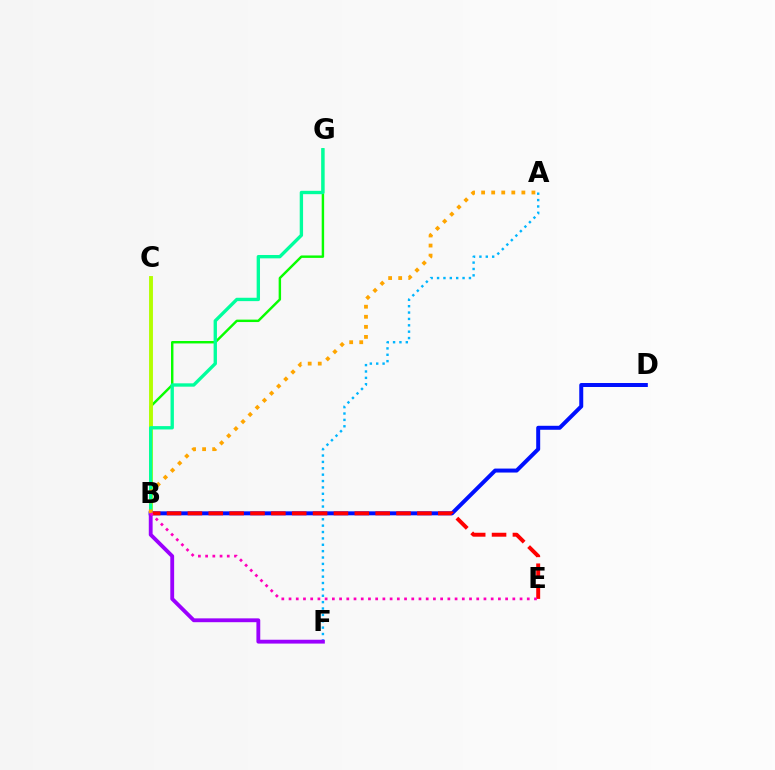{('A', 'F'): [{'color': '#00b5ff', 'line_style': 'dotted', 'thickness': 1.73}], ('B', 'G'): [{'color': '#08ff00', 'line_style': 'solid', 'thickness': 1.75}, {'color': '#00ff9d', 'line_style': 'solid', 'thickness': 2.41}], ('B', 'C'): [{'color': '#b3ff00', 'line_style': 'solid', 'thickness': 2.8}], ('B', 'D'): [{'color': '#0010ff', 'line_style': 'solid', 'thickness': 2.86}], ('B', 'E'): [{'color': '#ff0000', 'line_style': 'dashed', 'thickness': 2.83}, {'color': '#ff00bd', 'line_style': 'dotted', 'thickness': 1.96}], ('B', 'F'): [{'color': '#9b00ff', 'line_style': 'solid', 'thickness': 2.76}], ('A', 'B'): [{'color': '#ffa500', 'line_style': 'dotted', 'thickness': 2.73}]}